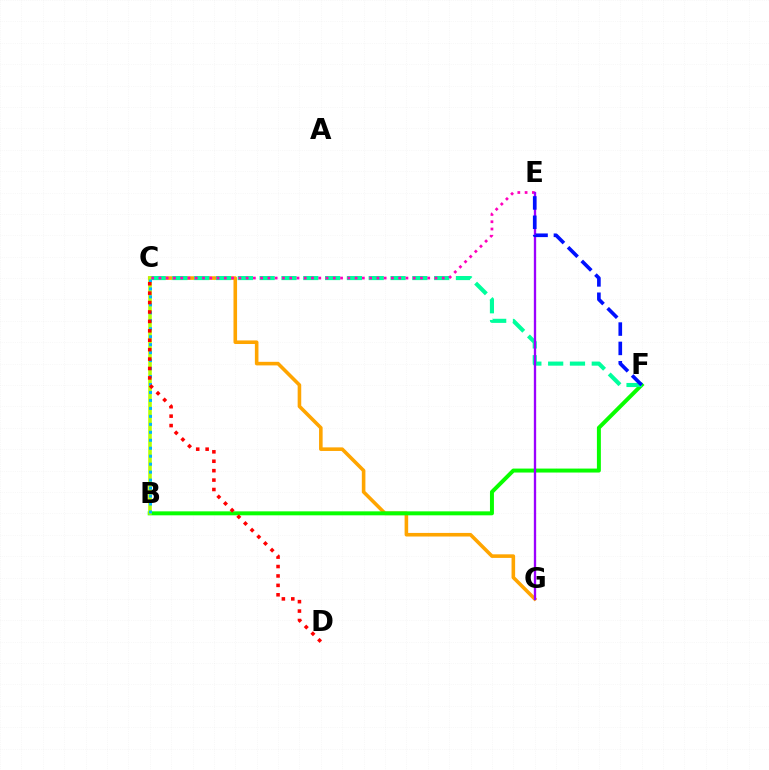{('C', 'G'): [{'color': '#ffa500', 'line_style': 'solid', 'thickness': 2.58}], ('B', 'F'): [{'color': '#08ff00', 'line_style': 'solid', 'thickness': 2.86}], ('C', 'F'): [{'color': '#00ff9d', 'line_style': 'dashed', 'thickness': 2.96}], ('B', 'C'): [{'color': '#b3ff00', 'line_style': 'solid', 'thickness': 2.57}, {'color': '#00b5ff', 'line_style': 'dotted', 'thickness': 2.16}], ('C', 'E'): [{'color': '#ff00bd', 'line_style': 'dotted', 'thickness': 1.97}], ('E', 'G'): [{'color': '#9b00ff', 'line_style': 'solid', 'thickness': 1.68}], ('E', 'F'): [{'color': '#0010ff', 'line_style': 'dashed', 'thickness': 2.63}], ('C', 'D'): [{'color': '#ff0000', 'line_style': 'dotted', 'thickness': 2.56}]}